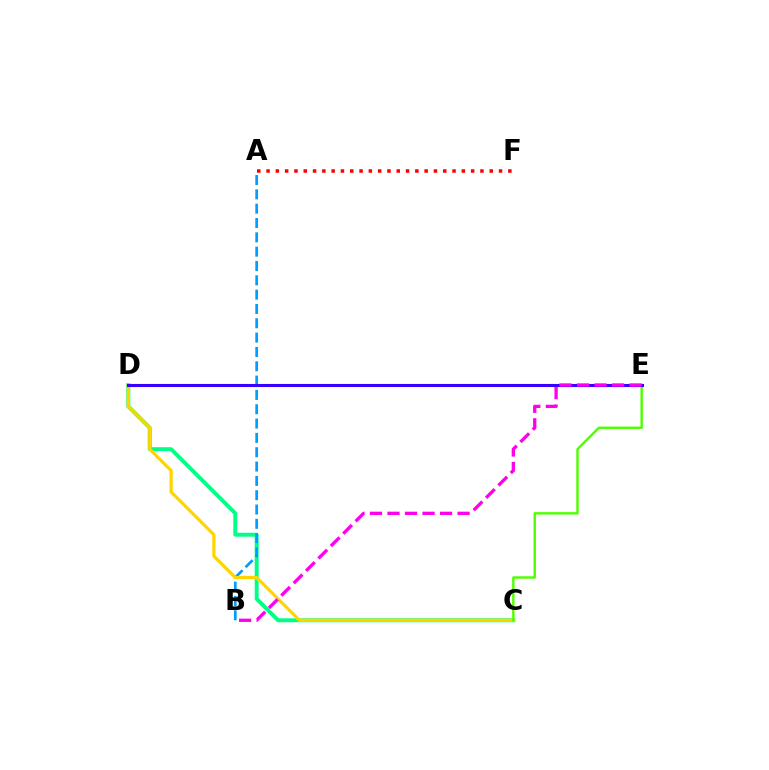{('C', 'D'): [{'color': '#00ff86', 'line_style': 'solid', 'thickness': 2.83}, {'color': '#ffd500', 'line_style': 'solid', 'thickness': 2.32}], ('A', 'B'): [{'color': '#009eff', 'line_style': 'dashed', 'thickness': 1.95}], ('A', 'F'): [{'color': '#ff0000', 'line_style': 'dotted', 'thickness': 2.53}], ('C', 'E'): [{'color': '#4fff00', 'line_style': 'solid', 'thickness': 1.73}], ('D', 'E'): [{'color': '#3700ff', 'line_style': 'solid', 'thickness': 2.21}], ('B', 'E'): [{'color': '#ff00ed', 'line_style': 'dashed', 'thickness': 2.38}]}